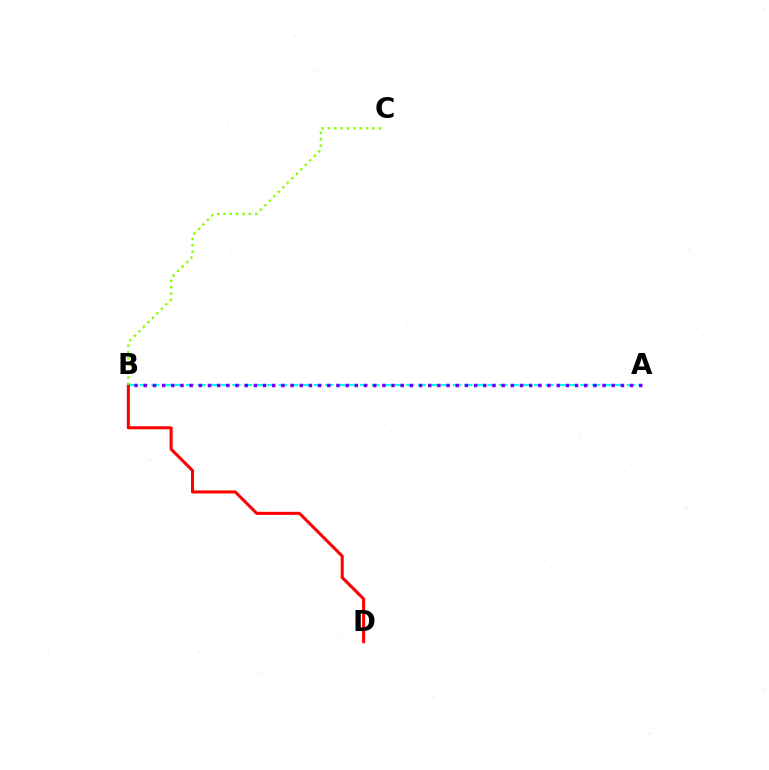{('A', 'B'): [{'color': '#00fff6', 'line_style': 'dashed', 'thickness': 1.58}, {'color': '#7200ff', 'line_style': 'dotted', 'thickness': 2.49}], ('B', 'D'): [{'color': '#ff0000', 'line_style': 'solid', 'thickness': 2.19}], ('B', 'C'): [{'color': '#84ff00', 'line_style': 'dotted', 'thickness': 1.73}]}